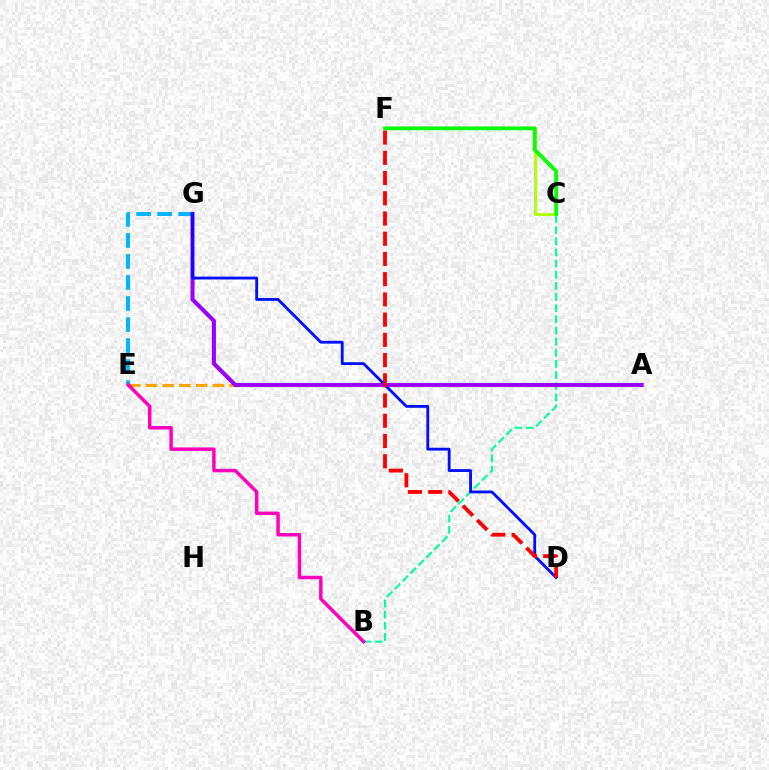{('E', 'G'): [{'color': '#00b5ff', 'line_style': 'dashed', 'thickness': 2.86}], ('B', 'C'): [{'color': '#00ff9d', 'line_style': 'dashed', 'thickness': 1.51}], ('A', 'E'): [{'color': '#ffa500', 'line_style': 'dashed', 'thickness': 2.27}], ('C', 'F'): [{'color': '#b3ff00', 'line_style': 'solid', 'thickness': 2.14}, {'color': '#08ff00', 'line_style': 'solid', 'thickness': 2.73}], ('A', 'G'): [{'color': '#9b00ff', 'line_style': 'solid', 'thickness': 2.94}], ('D', 'G'): [{'color': '#0010ff', 'line_style': 'solid', 'thickness': 2.04}], ('B', 'E'): [{'color': '#ff00bd', 'line_style': 'solid', 'thickness': 2.5}], ('D', 'F'): [{'color': '#ff0000', 'line_style': 'dashed', 'thickness': 2.75}]}